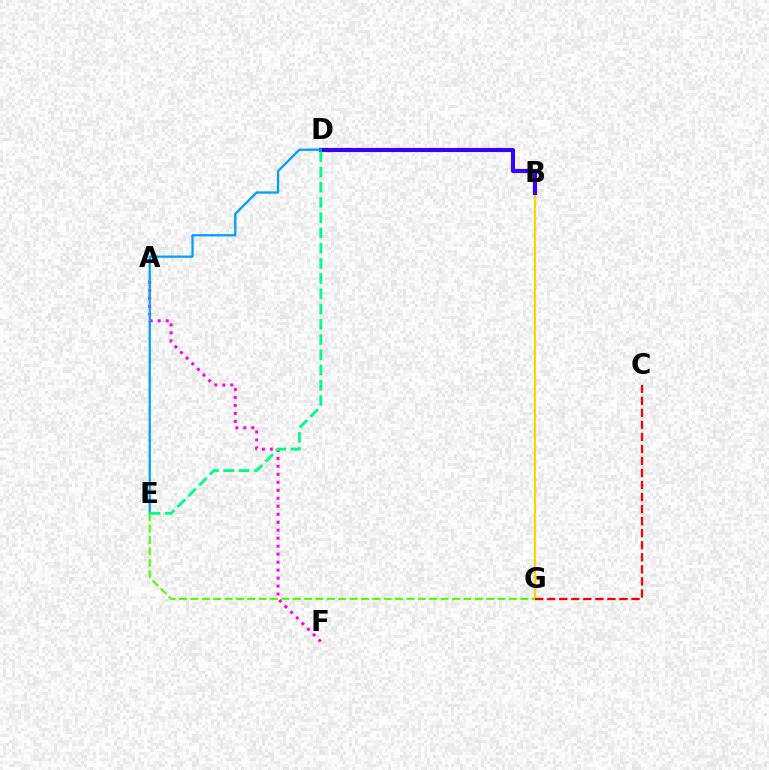{('B', 'G'): [{'color': '#ffd500', 'line_style': 'solid', 'thickness': 1.6}], ('C', 'G'): [{'color': '#ff0000', 'line_style': 'dashed', 'thickness': 1.64}], ('A', 'F'): [{'color': '#ff00ed', 'line_style': 'dotted', 'thickness': 2.17}], ('B', 'D'): [{'color': '#3700ff', 'line_style': 'solid', 'thickness': 2.96}], ('D', 'E'): [{'color': '#009eff', 'line_style': 'solid', 'thickness': 1.64}, {'color': '#00ff86', 'line_style': 'dashed', 'thickness': 2.07}], ('E', 'G'): [{'color': '#4fff00', 'line_style': 'dashed', 'thickness': 1.55}]}